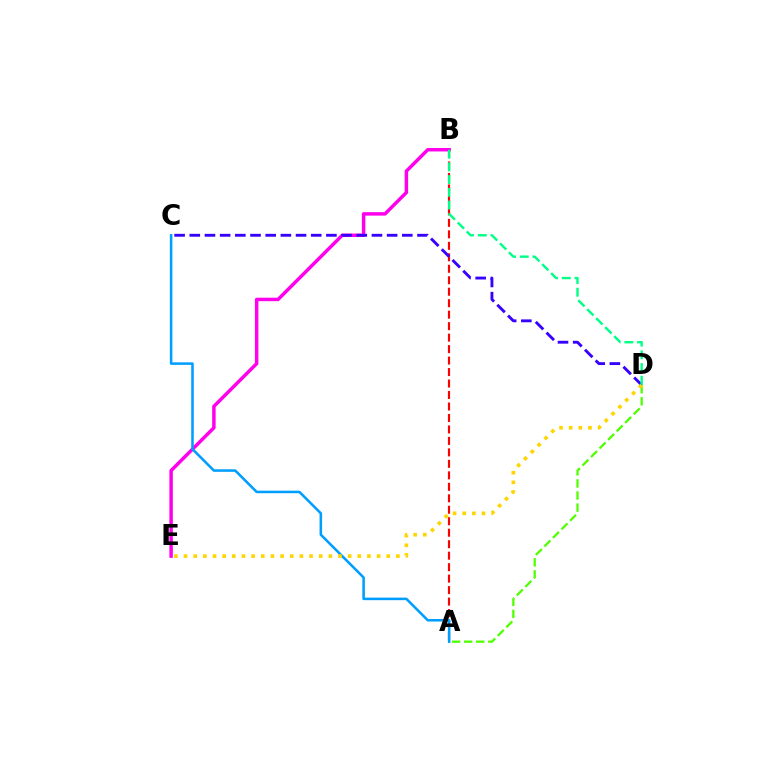{('B', 'E'): [{'color': '#ff00ed', 'line_style': 'solid', 'thickness': 2.5}], ('A', 'B'): [{'color': '#ff0000', 'line_style': 'dashed', 'thickness': 1.56}], ('C', 'D'): [{'color': '#3700ff', 'line_style': 'dashed', 'thickness': 2.06}], ('A', 'C'): [{'color': '#009eff', 'line_style': 'solid', 'thickness': 1.83}], ('A', 'D'): [{'color': '#4fff00', 'line_style': 'dashed', 'thickness': 1.64}], ('D', 'E'): [{'color': '#ffd500', 'line_style': 'dotted', 'thickness': 2.62}], ('B', 'D'): [{'color': '#00ff86', 'line_style': 'dashed', 'thickness': 1.73}]}